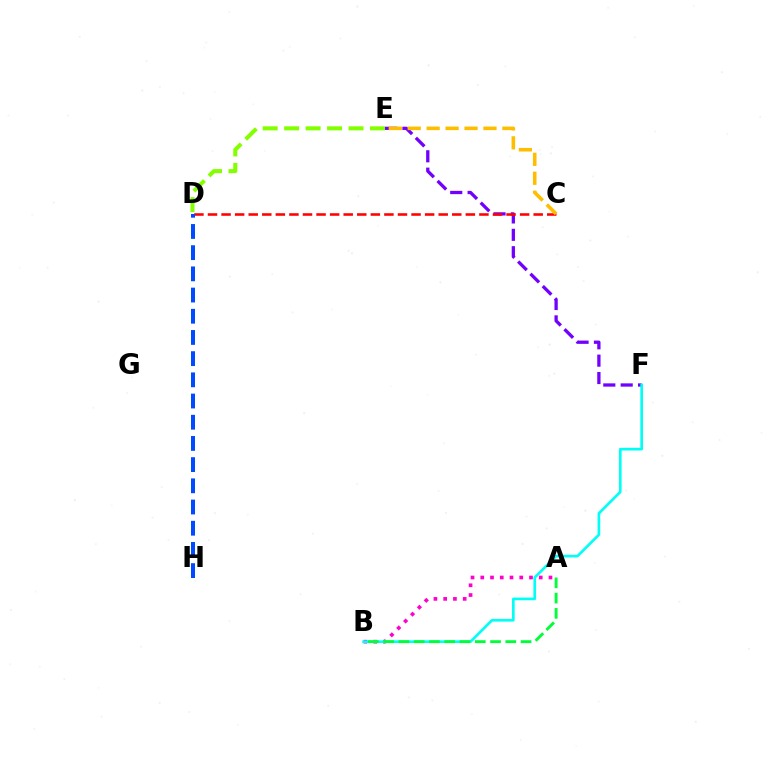{('A', 'B'): [{'color': '#ff00cf', 'line_style': 'dotted', 'thickness': 2.65}, {'color': '#00ff39', 'line_style': 'dashed', 'thickness': 2.07}], ('E', 'F'): [{'color': '#7200ff', 'line_style': 'dashed', 'thickness': 2.36}], ('B', 'F'): [{'color': '#00fff6', 'line_style': 'solid', 'thickness': 1.92}], ('D', 'E'): [{'color': '#84ff00', 'line_style': 'dashed', 'thickness': 2.92}], ('C', 'D'): [{'color': '#ff0000', 'line_style': 'dashed', 'thickness': 1.84}], ('C', 'E'): [{'color': '#ffbd00', 'line_style': 'dashed', 'thickness': 2.57}], ('D', 'H'): [{'color': '#004bff', 'line_style': 'dashed', 'thickness': 2.88}]}